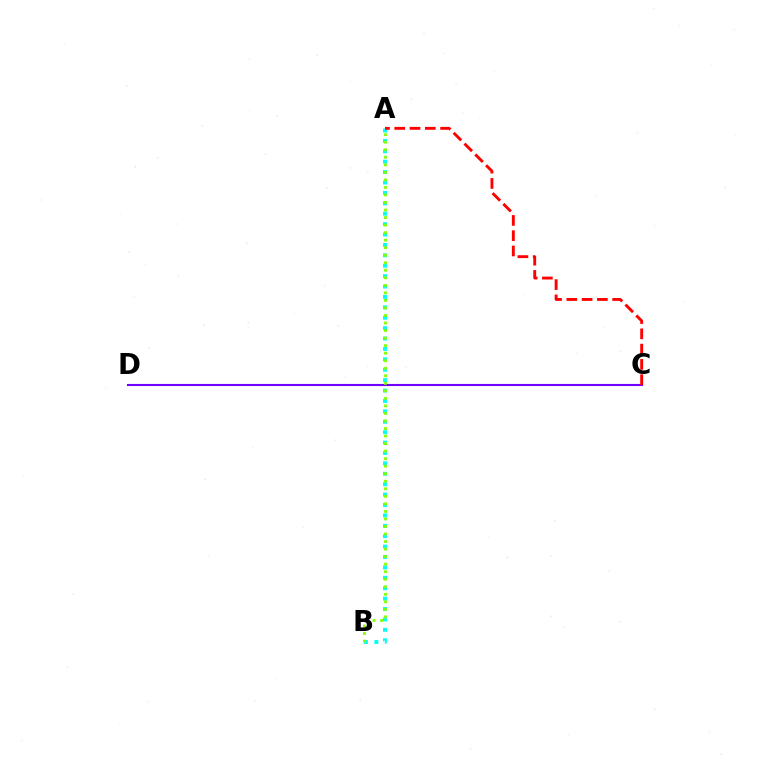{('A', 'B'): [{'color': '#00fff6', 'line_style': 'dotted', 'thickness': 2.83}, {'color': '#84ff00', 'line_style': 'dotted', 'thickness': 2.05}], ('C', 'D'): [{'color': '#7200ff', 'line_style': 'solid', 'thickness': 1.52}], ('A', 'C'): [{'color': '#ff0000', 'line_style': 'dashed', 'thickness': 2.08}]}